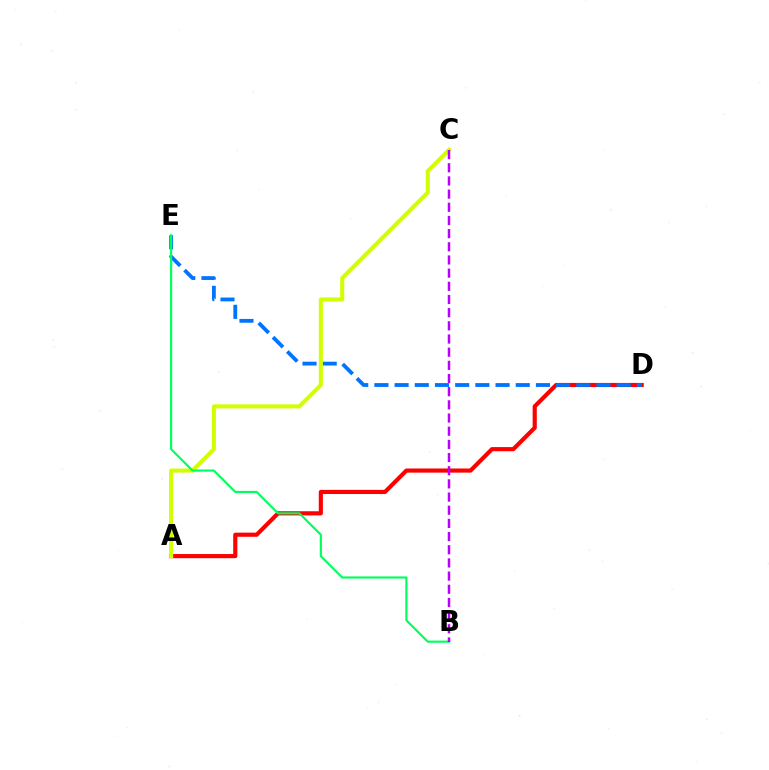{('A', 'D'): [{'color': '#ff0000', 'line_style': 'solid', 'thickness': 2.99}], ('D', 'E'): [{'color': '#0074ff', 'line_style': 'dashed', 'thickness': 2.74}], ('A', 'C'): [{'color': '#d1ff00', 'line_style': 'solid', 'thickness': 2.92}], ('B', 'E'): [{'color': '#00ff5c', 'line_style': 'solid', 'thickness': 1.55}], ('B', 'C'): [{'color': '#b900ff', 'line_style': 'dashed', 'thickness': 1.79}]}